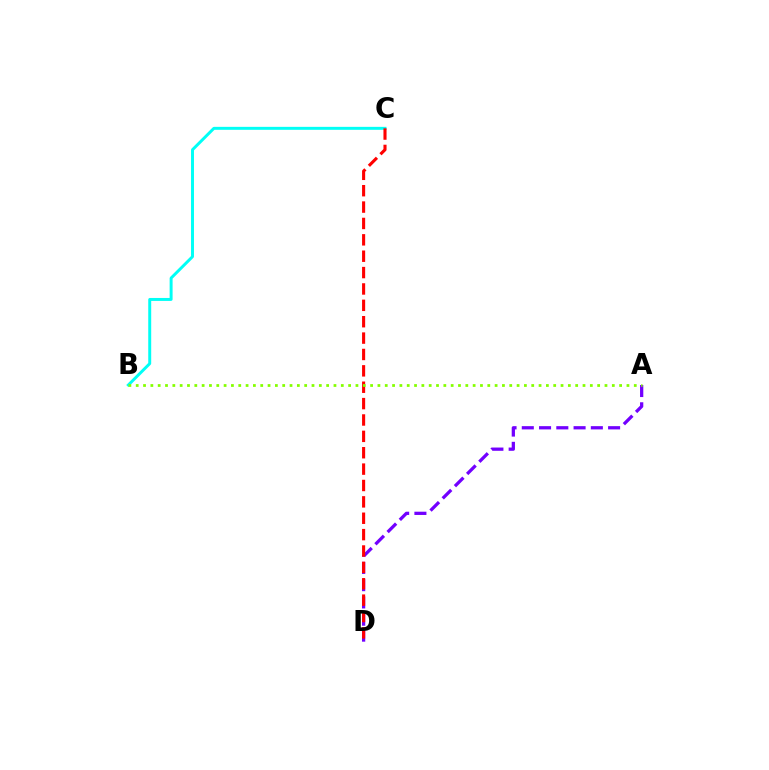{('A', 'D'): [{'color': '#7200ff', 'line_style': 'dashed', 'thickness': 2.34}], ('B', 'C'): [{'color': '#00fff6', 'line_style': 'solid', 'thickness': 2.13}], ('C', 'D'): [{'color': '#ff0000', 'line_style': 'dashed', 'thickness': 2.22}], ('A', 'B'): [{'color': '#84ff00', 'line_style': 'dotted', 'thickness': 1.99}]}